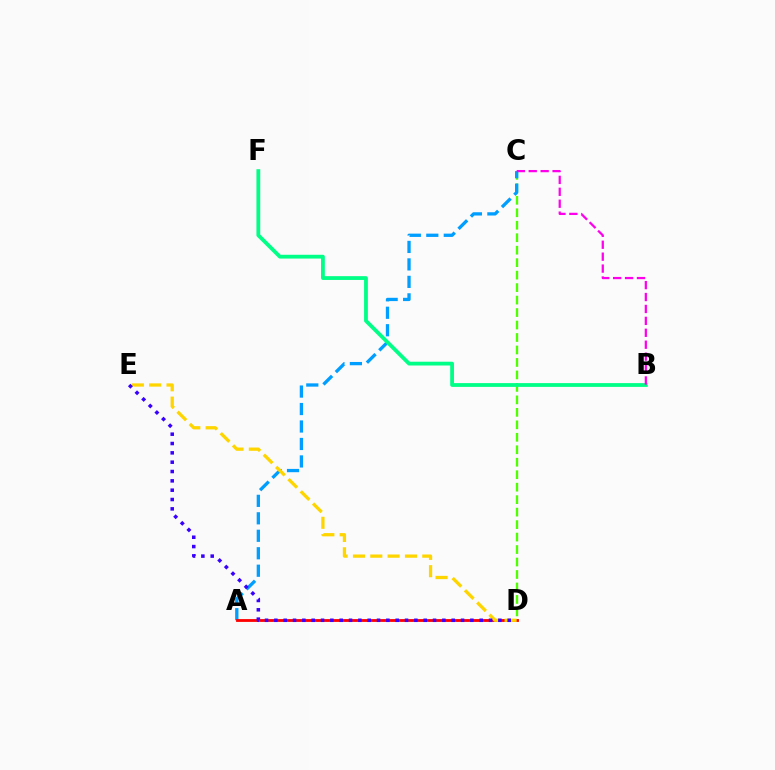{('C', 'D'): [{'color': '#4fff00', 'line_style': 'dashed', 'thickness': 1.69}], ('A', 'C'): [{'color': '#009eff', 'line_style': 'dashed', 'thickness': 2.37}], ('A', 'D'): [{'color': '#ff0000', 'line_style': 'solid', 'thickness': 2.03}], ('D', 'E'): [{'color': '#ffd500', 'line_style': 'dashed', 'thickness': 2.35}, {'color': '#3700ff', 'line_style': 'dotted', 'thickness': 2.54}], ('B', 'F'): [{'color': '#00ff86', 'line_style': 'solid', 'thickness': 2.73}], ('B', 'C'): [{'color': '#ff00ed', 'line_style': 'dashed', 'thickness': 1.62}]}